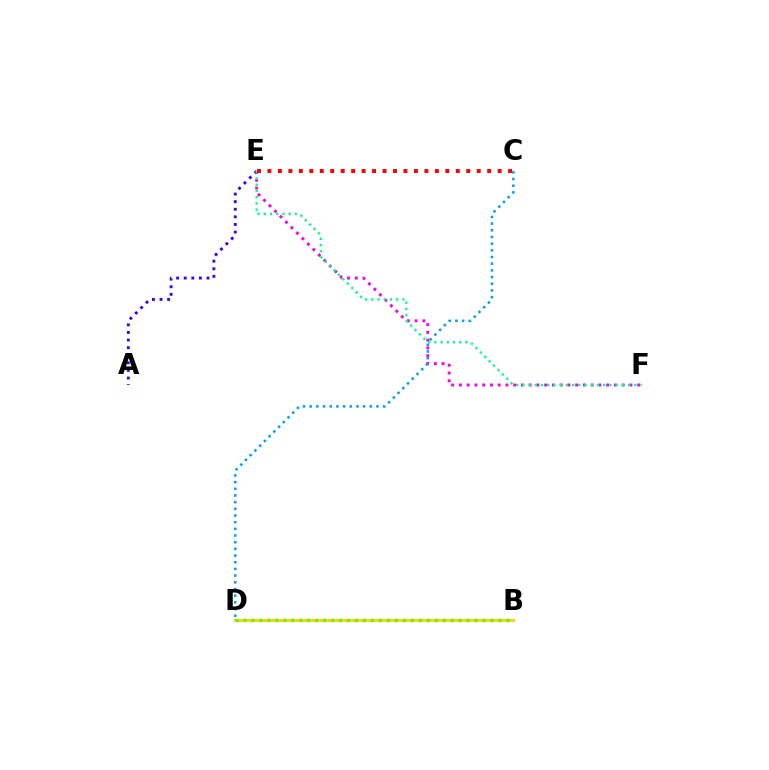{('B', 'D'): [{'color': '#ffd500', 'line_style': 'solid', 'thickness': 2.18}, {'color': '#4fff00', 'line_style': 'dotted', 'thickness': 2.17}], ('E', 'F'): [{'color': '#ff00ed', 'line_style': 'dotted', 'thickness': 2.11}, {'color': '#00ff86', 'line_style': 'dotted', 'thickness': 1.69}], ('A', 'E'): [{'color': '#3700ff', 'line_style': 'dotted', 'thickness': 2.06}], ('C', 'D'): [{'color': '#009eff', 'line_style': 'dotted', 'thickness': 1.81}], ('C', 'E'): [{'color': '#ff0000', 'line_style': 'dotted', 'thickness': 2.84}]}